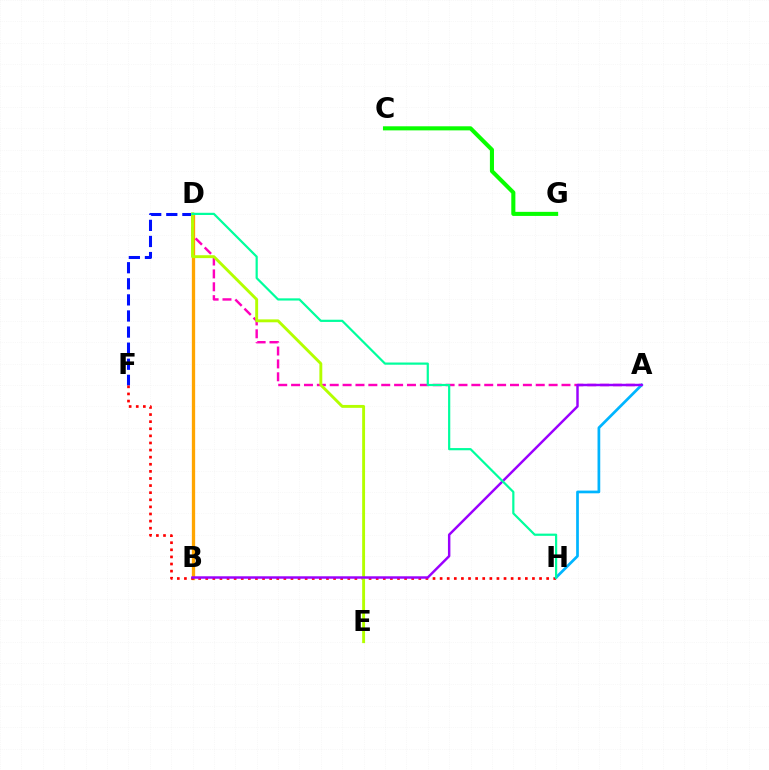{('C', 'G'): [{'color': '#08ff00', 'line_style': 'solid', 'thickness': 2.94}], ('B', 'D'): [{'color': '#ffa500', 'line_style': 'solid', 'thickness': 2.38}], ('D', 'F'): [{'color': '#0010ff', 'line_style': 'dashed', 'thickness': 2.19}], ('A', 'D'): [{'color': '#ff00bd', 'line_style': 'dashed', 'thickness': 1.75}], ('F', 'H'): [{'color': '#ff0000', 'line_style': 'dotted', 'thickness': 1.93}], ('D', 'E'): [{'color': '#b3ff00', 'line_style': 'solid', 'thickness': 2.09}], ('A', 'H'): [{'color': '#00b5ff', 'line_style': 'solid', 'thickness': 1.96}], ('A', 'B'): [{'color': '#9b00ff', 'line_style': 'solid', 'thickness': 1.77}], ('D', 'H'): [{'color': '#00ff9d', 'line_style': 'solid', 'thickness': 1.59}]}